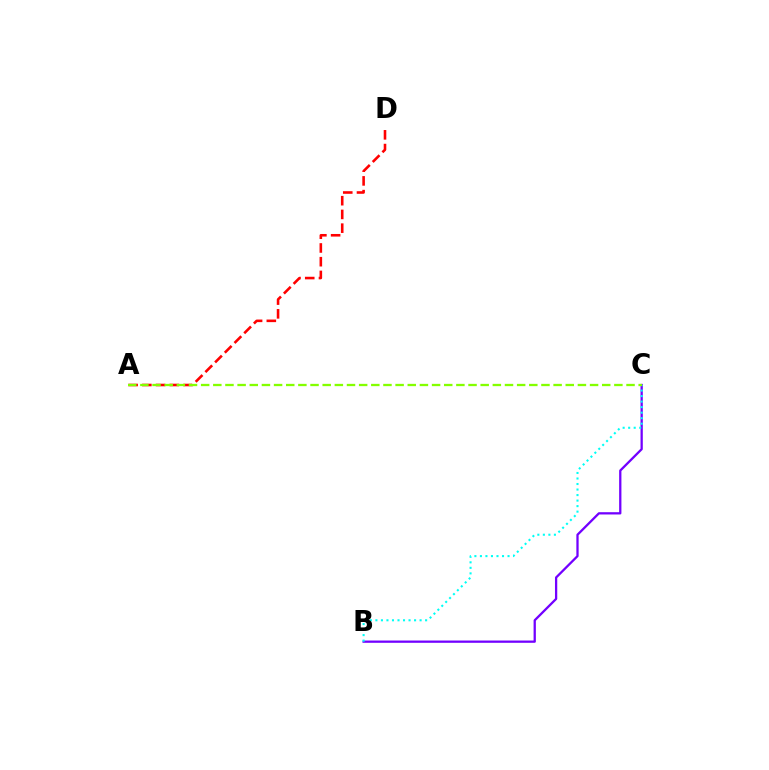{('B', 'C'): [{'color': '#7200ff', 'line_style': 'solid', 'thickness': 1.64}, {'color': '#00fff6', 'line_style': 'dotted', 'thickness': 1.5}], ('A', 'D'): [{'color': '#ff0000', 'line_style': 'dashed', 'thickness': 1.87}], ('A', 'C'): [{'color': '#84ff00', 'line_style': 'dashed', 'thickness': 1.65}]}